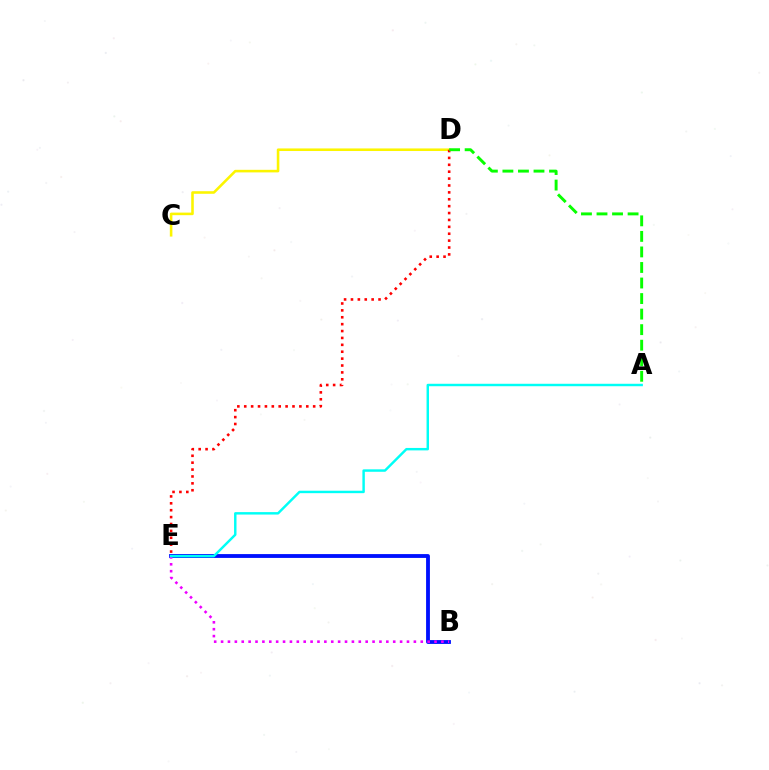{('C', 'D'): [{'color': '#fcf500', 'line_style': 'solid', 'thickness': 1.86}], ('B', 'E'): [{'color': '#0010ff', 'line_style': 'solid', 'thickness': 2.76}, {'color': '#ee00ff', 'line_style': 'dotted', 'thickness': 1.87}], ('D', 'E'): [{'color': '#ff0000', 'line_style': 'dotted', 'thickness': 1.87}], ('A', 'E'): [{'color': '#00fff6', 'line_style': 'solid', 'thickness': 1.76}], ('A', 'D'): [{'color': '#08ff00', 'line_style': 'dashed', 'thickness': 2.11}]}